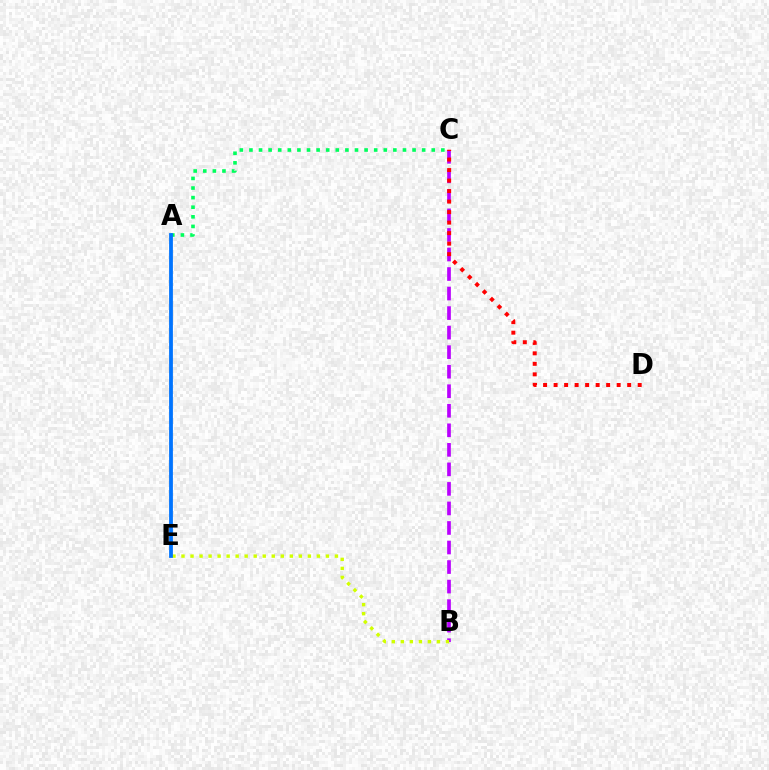{('B', 'C'): [{'color': '#b900ff', 'line_style': 'dashed', 'thickness': 2.65}], ('A', 'C'): [{'color': '#00ff5c', 'line_style': 'dotted', 'thickness': 2.61}], ('C', 'D'): [{'color': '#ff0000', 'line_style': 'dotted', 'thickness': 2.86}], ('B', 'E'): [{'color': '#d1ff00', 'line_style': 'dotted', 'thickness': 2.45}], ('A', 'E'): [{'color': '#0074ff', 'line_style': 'solid', 'thickness': 2.73}]}